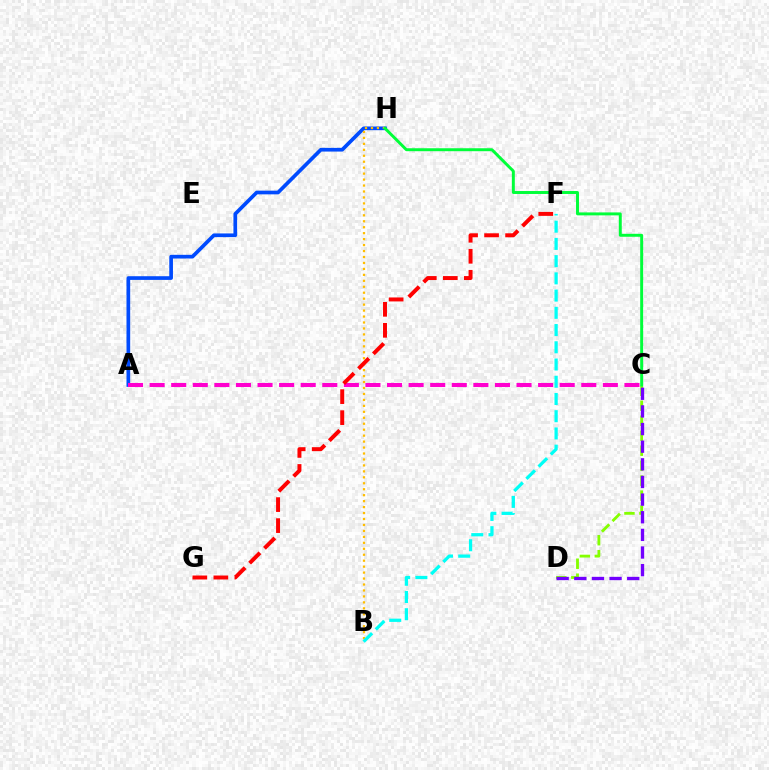{('A', 'H'): [{'color': '#004bff', 'line_style': 'solid', 'thickness': 2.66}], ('B', 'H'): [{'color': '#ffbd00', 'line_style': 'dotted', 'thickness': 1.62}], ('C', 'D'): [{'color': '#84ff00', 'line_style': 'dashed', 'thickness': 2.03}, {'color': '#7200ff', 'line_style': 'dashed', 'thickness': 2.4}], ('A', 'C'): [{'color': '#ff00cf', 'line_style': 'dashed', 'thickness': 2.93}], ('B', 'F'): [{'color': '#00fff6', 'line_style': 'dashed', 'thickness': 2.34}], ('C', 'H'): [{'color': '#00ff39', 'line_style': 'solid', 'thickness': 2.12}], ('F', 'G'): [{'color': '#ff0000', 'line_style': 'dashed', 'thickness': 2.85}]}